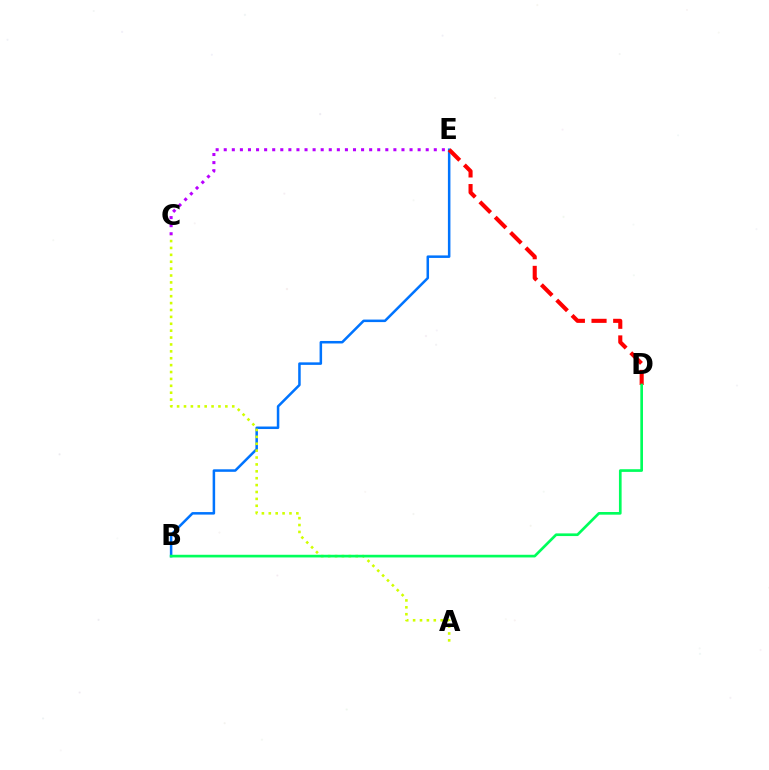{('C', 'E'): [{'color': '#b900ff', 'line_style': 'dotted', 'thickness': 2.19}], ('B', 'E'): [{'color': '#0074ff', 'line_style': 'solid', 'thickness': 1.81}], ('A', 'C'): [{'color': '#d1ff00', 'line_style': 'dotted', 'thickness': 1.87}], ('D', 'E'): [{'color': '#ff0000', 'line_style': 'dashed', 'thickness': 2.94}], ('B', 'D'): [{'color': '#00ff5c', 'line_style': 'solid', 'thickness': 1.92}]}